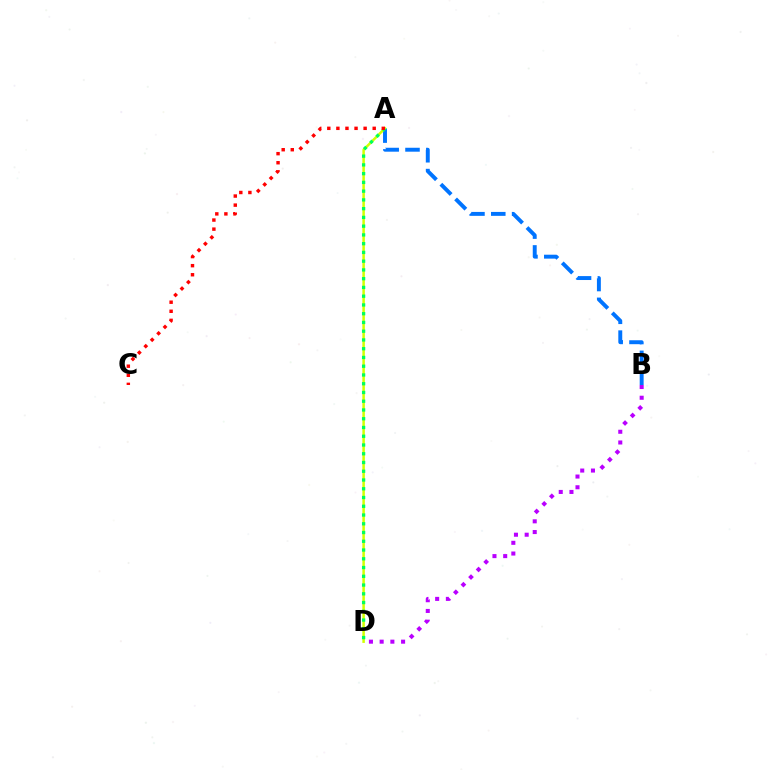{('A', 'B'): [{'color': '#0074ff', 'line_style': 'dashed', 'thickness': 2.83}], ('A', 'D'): [{'color': '#d1ff00', 'line_style': 'solid', 'thickness': 1.81}, {'color': '#00ff5c', 'line_style': 'dotted', 'thickness': 2.38}], ('B', 'D'): [{'color': '#b900ff', 'line_style': 'dotted', 'thickness': 2.91}], ('A', 'C'): [{'color': '#ff0000', 'line_style': 'dotted', 'thickness': 2.47}]}